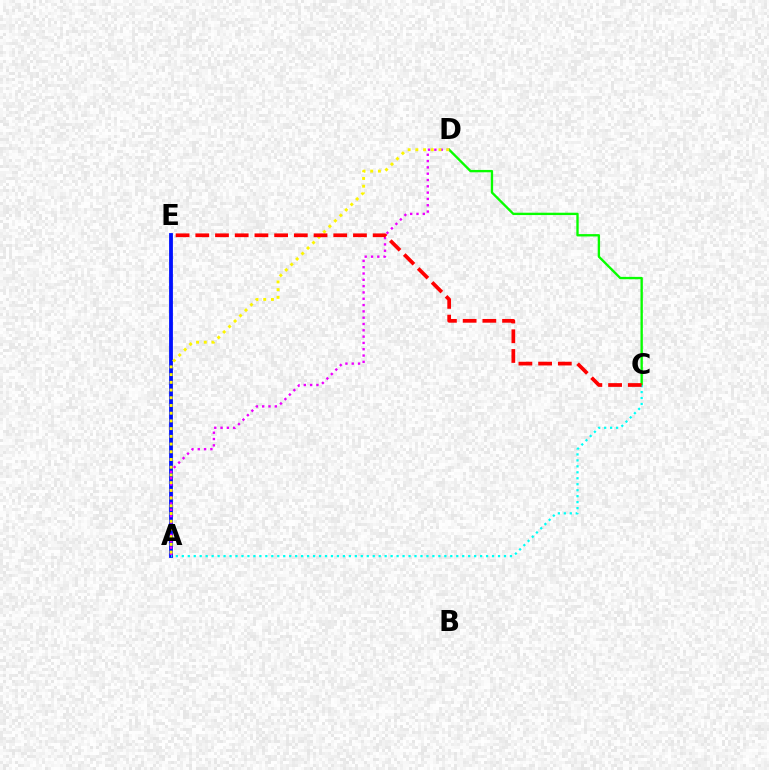{('C', 'D'): [{'color': '#08ff00', 'line_style': 'solid', 'thickness': 1.7}], ('A', 'E'): [{'color': '#0010ff', 'line_style': 'solid', 'thickness': 2.75}], ('A', 'D'): [{'color': '#ee00ff', 'line_style': 'dotted', 'thickness': 1.71}, {'color': '#fcf500', 'line_style': 'dotted', 'thickness': 2.1}], ('A', 'C'): [{'color': '#00fff6', 'line_style': 'dotted', 'thickness': 1.62}], ('C', 'E'): [{'color': '#ff0000', 'line_style': 'dashed', 'thickness': 2.68}]}